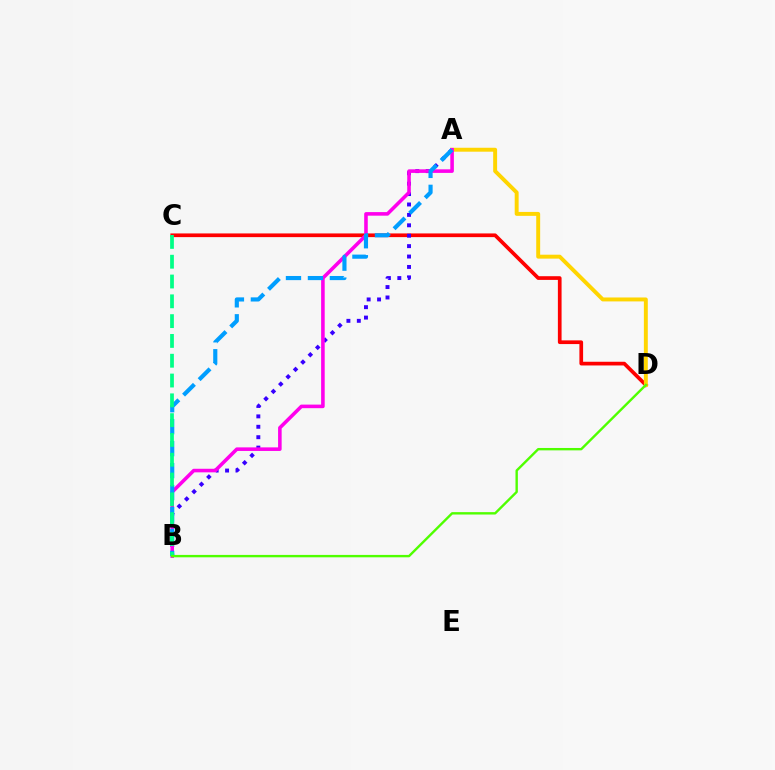{('C', 'D'): [{'color': '#ff0000', 'line_style': 'solid', 'thickness': 2.66}], ('A', 'D'): [{'color': '#ffd500', 'line_style': 'solid', 'thickness': 2.83}], ('A', 'B'): [{'color': '#3700ff', 'line_style': 'dotted', 'thickness': 2.83}, {'color': '#ff00ed', 'line_style': 'solid', 'thickness': 2.57}, {'color': '#009eff', 'line_style': 'dashed', 'thickness': 2.98}], ('B', 'C'): [{'color': '#00ff86', 'line_style': 'dashed', 'thickness': 2.69}], ('B', 'D'): [{'color': '#4fff00', 'line_style': 'solid', 'thickness': 1.72}]}